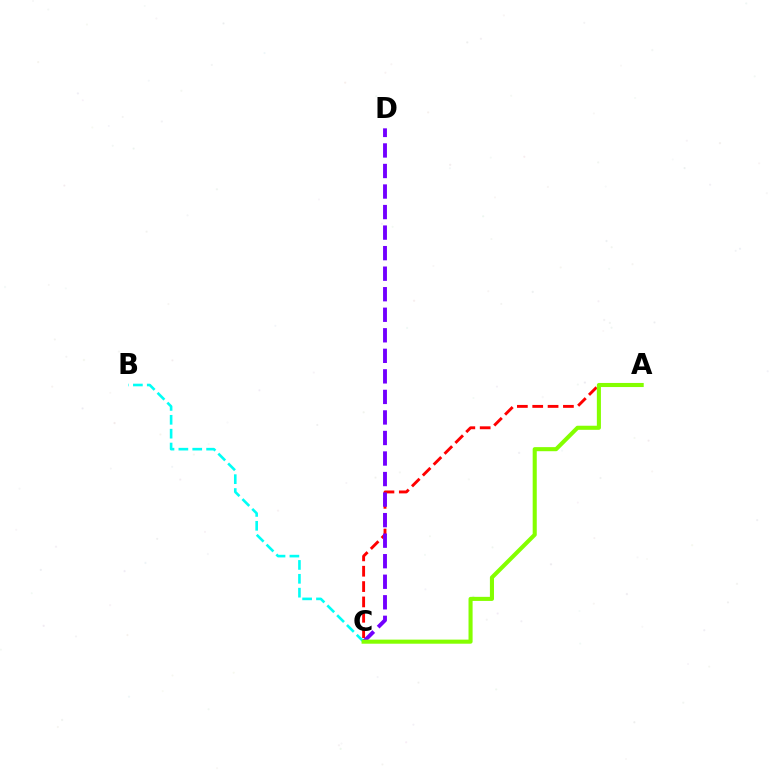{('A', 'C'): [{'color': '#ff0000', 'line_style': 'dashed', 'thickness': 2.09}, {'color': '#84ff00', 'line_style': 'solid', 'thickness': 2.94}], ('B', 'C'): [{'color': '#00fff6', 'line_style': 'dashed', 'thickness': 1.88}], ('C', 'D'): [{'color': '#7200ff', 'line_style': 'dashed', 'thickness': 2.79}]}